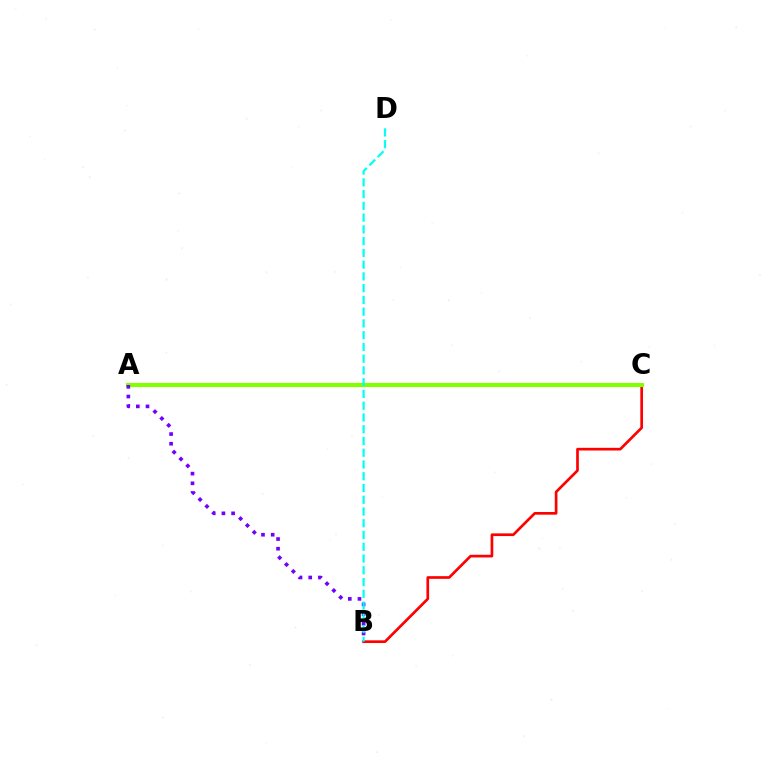{('B', 'C'): [{'color': '#ff0000', 'line_style': 'solid', 'thickness': 1.93}], ('A', 'C'): [{'color': '#84ff00', 'line_style': 'solid', 'thickness': 2.99}], ('A', 'B'): [{'color': '#7200ff', 'line_style': 'dotted', 'thickness': 2.63}], ('B', 'D'): [{'color': '#00fff6', 'line_style': 'dashed', 'thickness': 1.6}]}